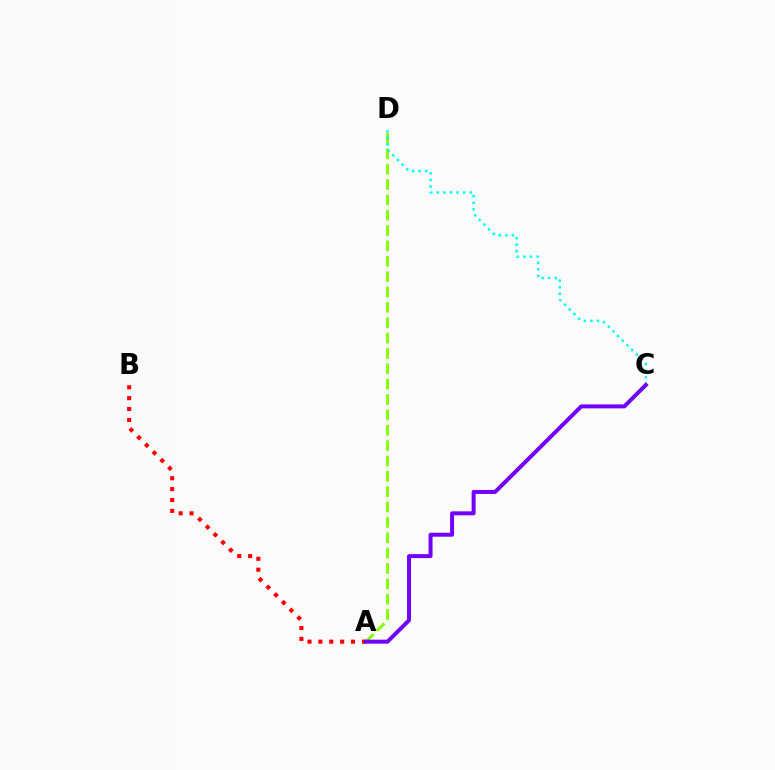{('A', 'D'): [{'color': '#84ff00', 'line_style': 'dashed', 'thickness': 2.09}], ('C', 'D'): [{'color': '#00fff6', 'line_style': 'dotted', 'thickness': 1.79}], ('A', 'B'): [{'color': '#ff0000', 'line_style': 'dotted', 'thickness': 2.96}], ('A', 'C'): [{'color': '#7200ff', 'line_style': 'solid', 'thickness': 2.87}]}